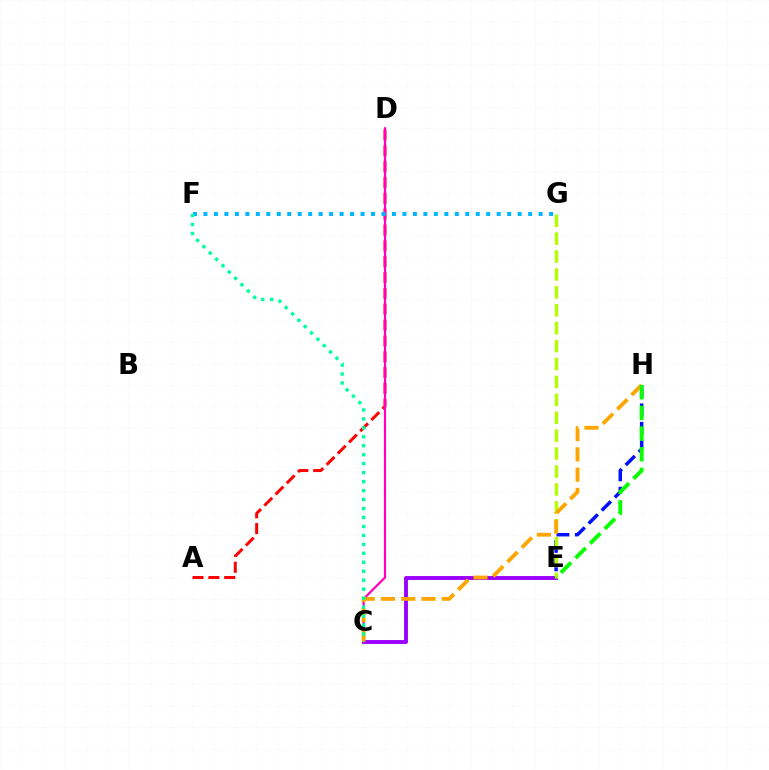{('C', 'E'): [{'color': '#9b00ff', 'line_style': 'solid', 'thickness': 2.8}], ('A', 'D'): [{'color': '#ff0000', 'line_style': 'dashed', 'thickness': 2.15}], ('E', 'H'): [{'color': '#0010ff', 'line_style': 'dashed', 'thickness': 2.51}, {'color': '#08ff00', 'line_style': 'dashed', 'thickness': 2.81}], ('C', 'D'): [{'color': '#ff00bd', 'line_style': 'solid', 'thickness': 1.59}], ('F', 'G'): [{'color': '#00b5ff', 'line_style': 'dotted', 'thickness': 2.85}], ('E', 'G'): [{'color': '#b3ff00', 'line_style': 'dashed', 'thickness': 2.43}], ('C', 'H'): [{'color': '#ffa500', 'line_style': 'dashed', 'thickness': 2.76}], ('C', 'F'): [{'color': '#00ff9d', 'line_style': 'dotted', 'thickness': 2.43}]}